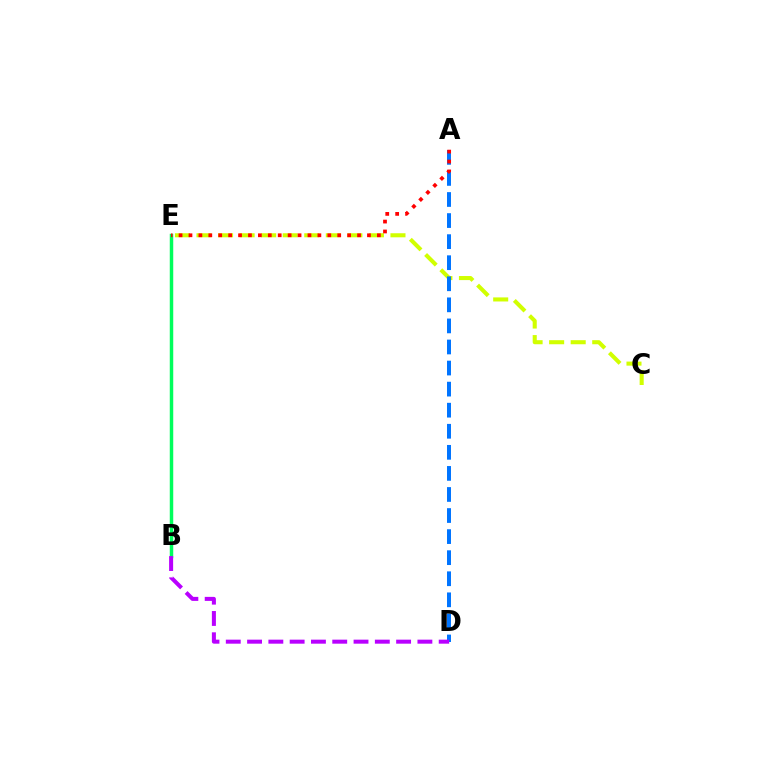{('C', 'E'): [{'color': '#d1ff00', 'line_style': 'dashed', 'thickness': 2.93}], ('A', 'D'): [{'color': '#0074ff', 'line_style': 'dashed', 'thickness': 2.86}], ('B', 'E'): [{'color': '#00ff5c', 'line_style': 'solid', 'thickness': 2.51}], ('A', 'E'): [{'color': '#ff0000', 'line_style': 'dotted', 'thickness': 2.69}], ('B', 'D'): [{'color': '#b900ff', 'line_style': 'dashed', 'thickness': 2.89}]}